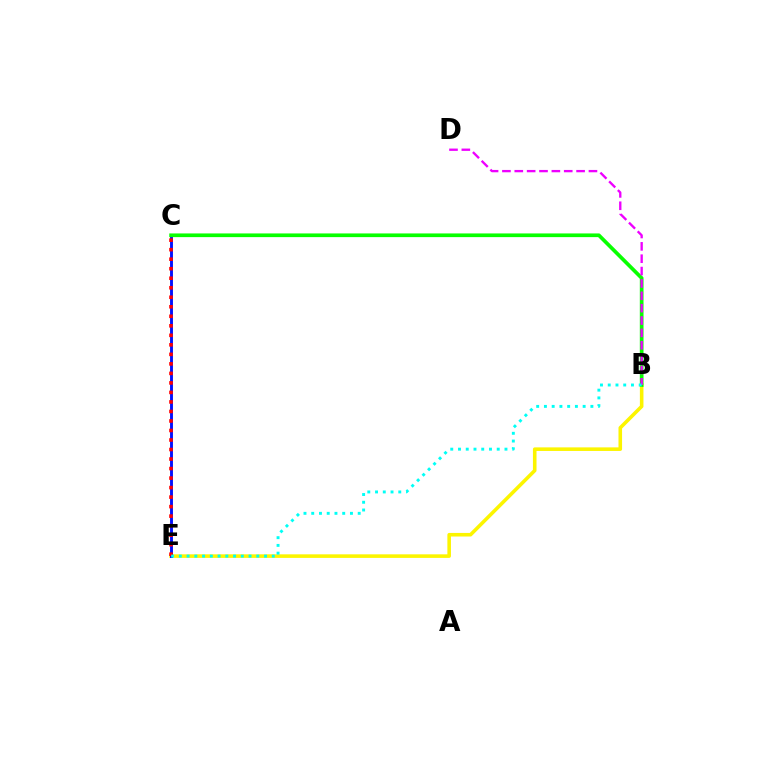{('B', 'E'): [{'color': '#fcf500', 'line_style': 'solid', 'thickness': 2.57}, {'color': '#00fff6', 'line_style': 'dotted', 'thickness': 2.1}], ('C', 'E'): [{'color': '#0010ff', 'line_style': 'solid', 'thickness': 2.07}, {'color': '#ff0000', 'line_style': 'dotted', 'thickness': 2.59}], ('B', 'C'): [{'color': '#08ff00', 'line_style': 'solid', 'thickness': 2.66}], ('B', 'D'): [{'color': '#ee00ff', 'line_style': 'dashed', 'thickness': 1.68}]}